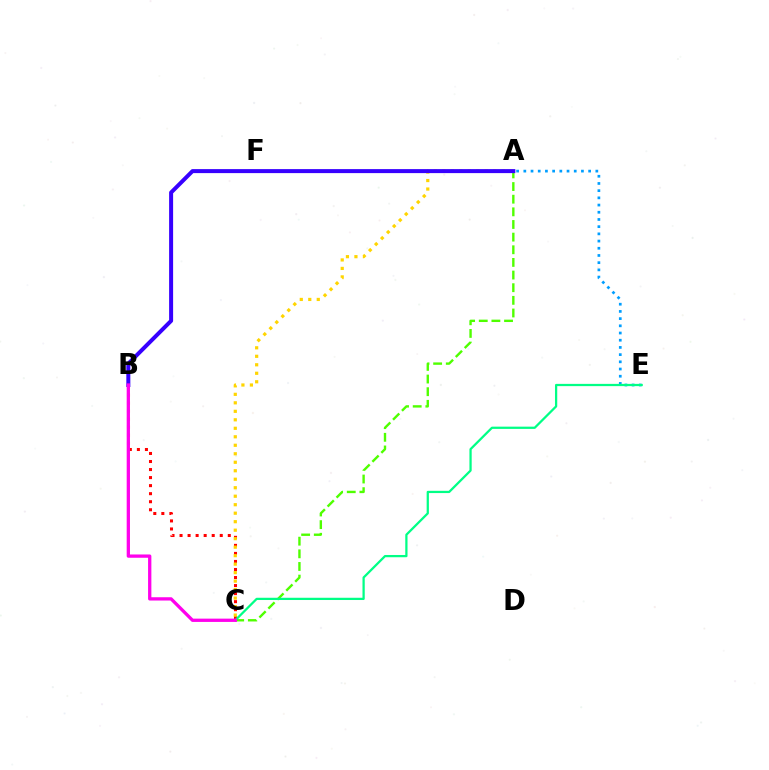{('B', 'C'): [{'color': '#ff0000', 'line_style': 'dotted', 'thickness': 2.18}, {'color': '#ff00ed', 'line_style': 'solid', 'thickness': 2.37}], ('A', 'E'): [{'color': '#009eff', 'line_style': 'dotted', 'thickness': 1.96}], ('A', 'C'): [{'color': '#4fff00', 'line_style': 'dashed', 'thickness': 1.72}, {'color': '#ffd500', 'line_style': 'dotted', 'thickness': 2.31}], ('C', 'E'): [{'color': '#00ff86', 'line_style': 'solid', 'thickness': 1.62}], ('A', 'B'): [{'color': '#3700ff', 'line_style': 'solid', 'thickness': 2.88}]}